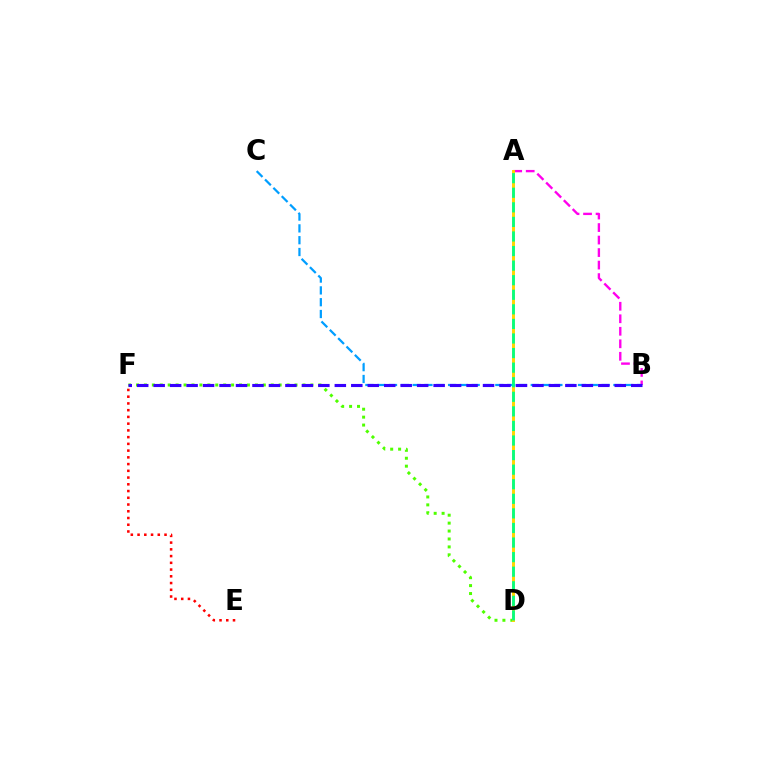{('D', 'F'): [{'color': '#4fff00', 'line_style': 'dotted', 'thickness': 2.15}], ('A', 'B'): [{'color': '#ff00ed', 'line_style': 'dashed', 'thickness': 1.7}], ('E', 'F'): [{'color': '#ff0000', 'line_style': 'dotted', 'thickness': 1.83}], ('A', 'D'): [{'color': '#ffd500', 'line_style': 'solid', 'thickness': 2.12}, {'color': '#00ff86', 'line_style': 'dashed', 'thickness': 1.98}], ('B', 'C'): [{'color': '#009eff', 'line_style': 'dashed', 'thickness': 1.6}], ('B', 'F'): [{'color': '#3700ff', 'line_style': 'dashed', 'thickness': 2.24}]}